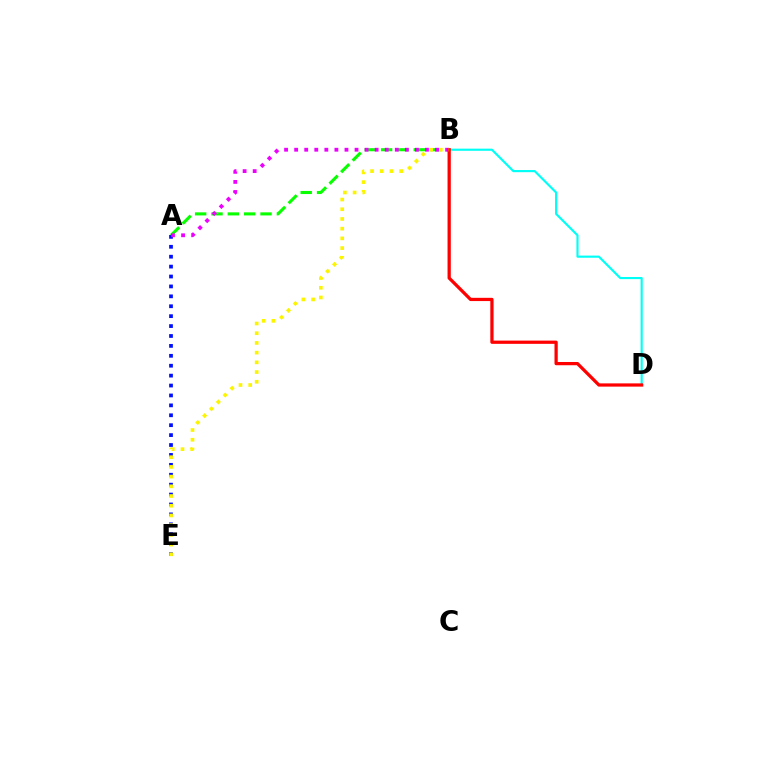{('A', 'B'): [{'color': '#08ff00', 'line_style': 'dashed', 'thickness': 2.22}, {'color': '#ee00ff', 'line_style': 'dotted', 'thickness': 2.73}], ('B', 'D'): [{'color': '#00fff6', 'line_style': 'solid', 'thickness': 1.55}, {'color': '#ff0000', 'line_style': 'solid', 'thickness': 2.34}], ('A', 'E'): [{'color': '#0010ff', 'line_style': 'dotted', 'thickness': 2.69}], ('B', 'E'): [{'color': '#fcf500', 'line_style': 'dotted', 'thickness': 2.64}]}